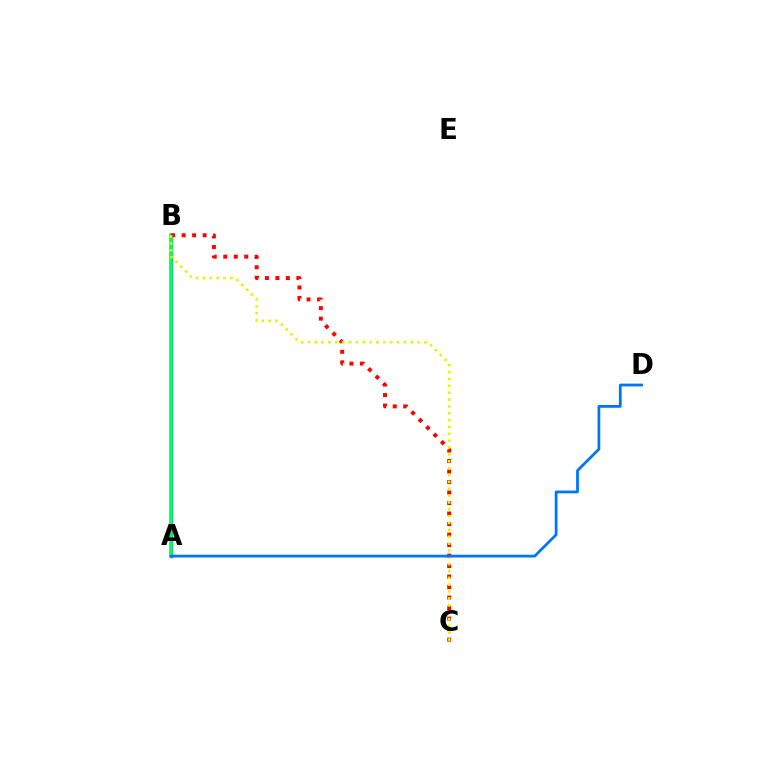{('A', 'B'): [{'color': '#b900ff', 'line_style': 'solid', 'thickness': 2.47}, {'color': '#00ff5c', 'line_style': 'solid', 'thickness': 2.62}], ('B', 'C'): [{'color': '#ff0000', 'line_style': 'dotted', 'thickness': 2.85}, {'color': '#d1ff00', 'line_style': 'dotted', 'thickness': 1.86}], ('A', 'D'): [{'color': '#0074ff', 'line_style': 'solid', 'thickness': 1.99}]}